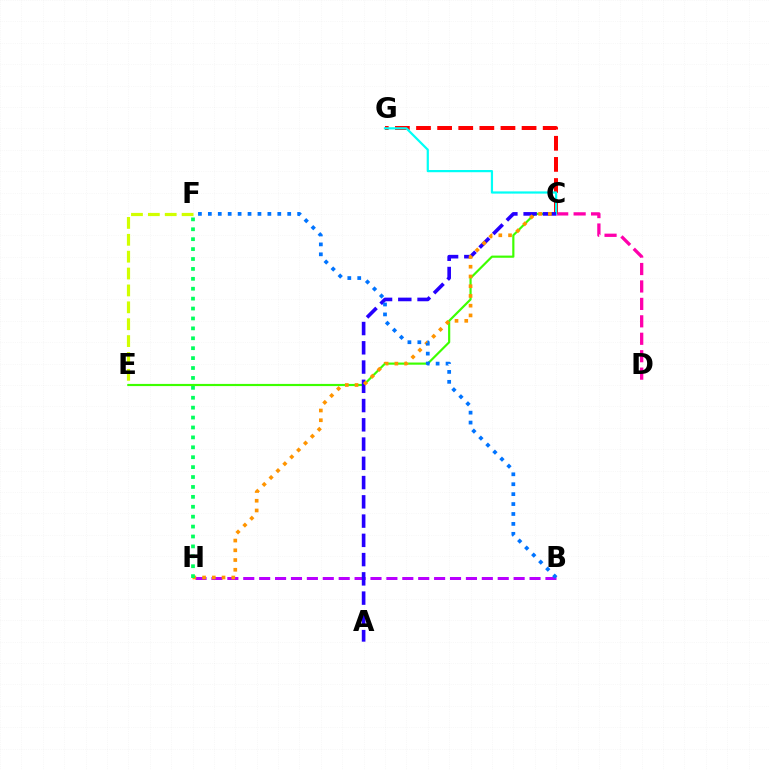{('C', 'E'): [{'color': '#3dff00', 'line_style': 'solid', 'thickness': 1.57}], ('C', 'D'): [{'color': '#ff00ac', 'line_style': 'dashed', 'thickness': 2.37}], ('C', 'G'): [{'color': '#ff0000', 'line_style': 'dashed', 'thickness': 2.87}, {'color': '#00fff6', 'line_style': 'solid', 'thickness': 1.59}], ('E', 'F'): [{'color': '#d1ff00', 'line_style': 'dashed', 'thickness': 2.29}], ('B', 'H'): [{'color': '#b900ff', 'line_style': 'dashed', 'thickness': 2.16}], ('A', 'C'): [{'color': '#2500ff', 'line_style': 'dashed', 'thickness': 2.62}], ('C', 'H'): [{'color': '#ff9400', 'line_style': 'dotted', 'thickness': 2.65}], ('B', 'F'): [{'color': '#0074ff', 'line_style': 'dotted', 'thickness': 2.7}], ('F', 'H'): [{'color': '#00ff5c', 'line_style': 'dotted', 'thickness': 2.69}]}